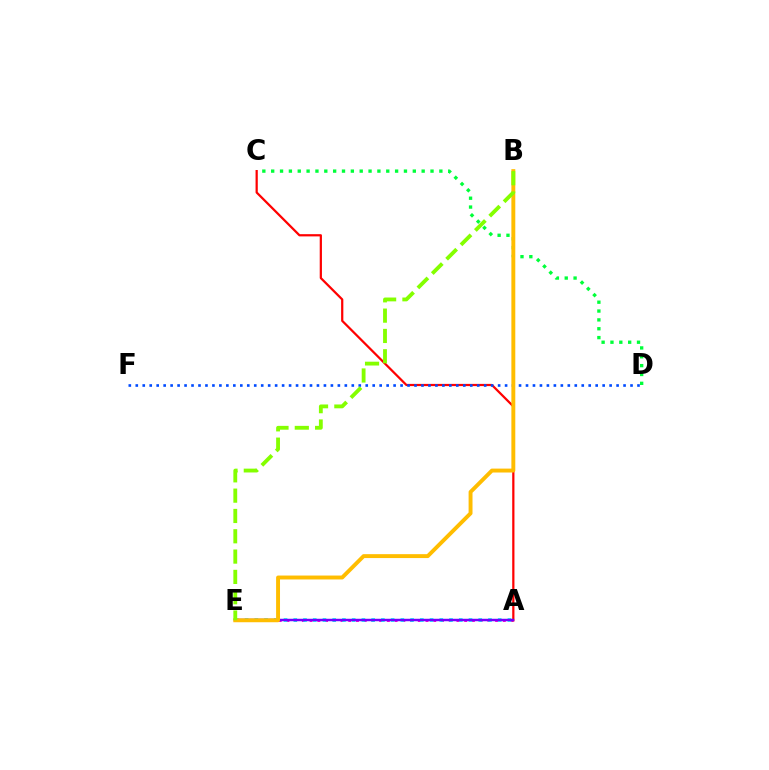{('A', 'E'): [{'color': '#ff00cf', 'line_style': 'dotted', 'thickness': 2.1}, {'color': '#00fff6', 'line_style': 'dotted', 'thickness': 2.65}, {'color': '#7200ff', 'line_style': 'solid', 'thickness': 1.78}], ('A', 'C'): [{'color': '#ff0000', 'line_style': 'solid', 'thickness': 1.6}], ('D', 'F'): [{'color': '#004bff', 'line_style': 'dotted', 'thickness': 1.89}], ('C', 'D'): [{'color': '#00ff39', 'line_style': 'dotted', 'thickness': 2.4}], ('B', 'E'): [{'color': '#ffbd00', 'line_style': 'solid', 'thickness': 2.82}, {'color': '#84ff00', 'line_style': 'dashed', 'thickness': 2.76}]}